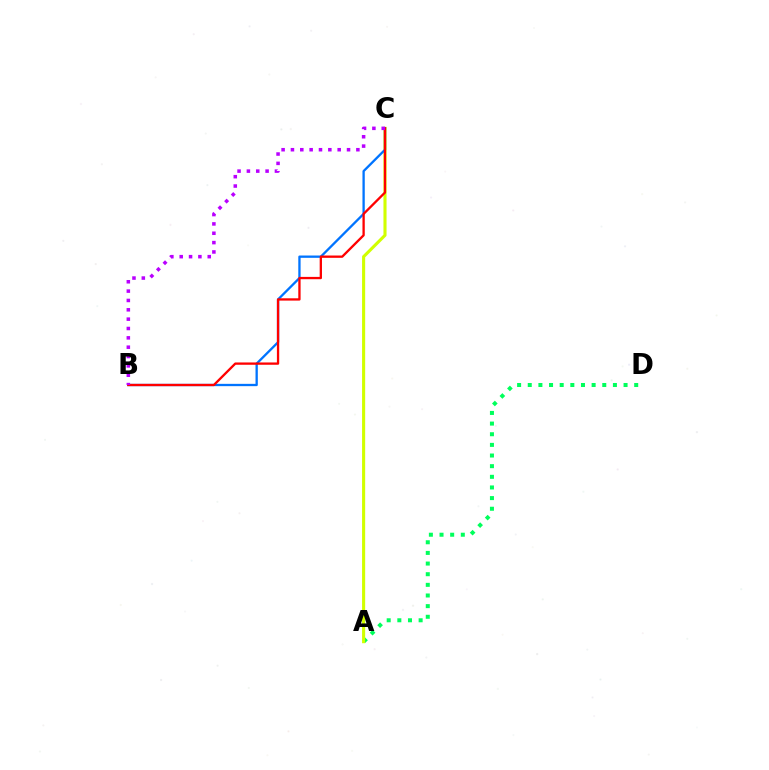{('A', 'D'): [{'color': '#00ff5c', 'line_style': 'dotted', 'thickness': 2.89}], ('A', 'C'): [{'color': '#d1ff00', 'line_style': 'solid', 'thickness': 2.23}], ('B', 'C'): [{'color': '#0074ff', 'line_style': 'solid', 'thickness': 1.66}, {'color': '#ff0000', 'line_style': 'solid', 'thickness': 1.66}, {'color': '#b900ff', 'line_style': 'dotted', 'thickness': 2.54}]}